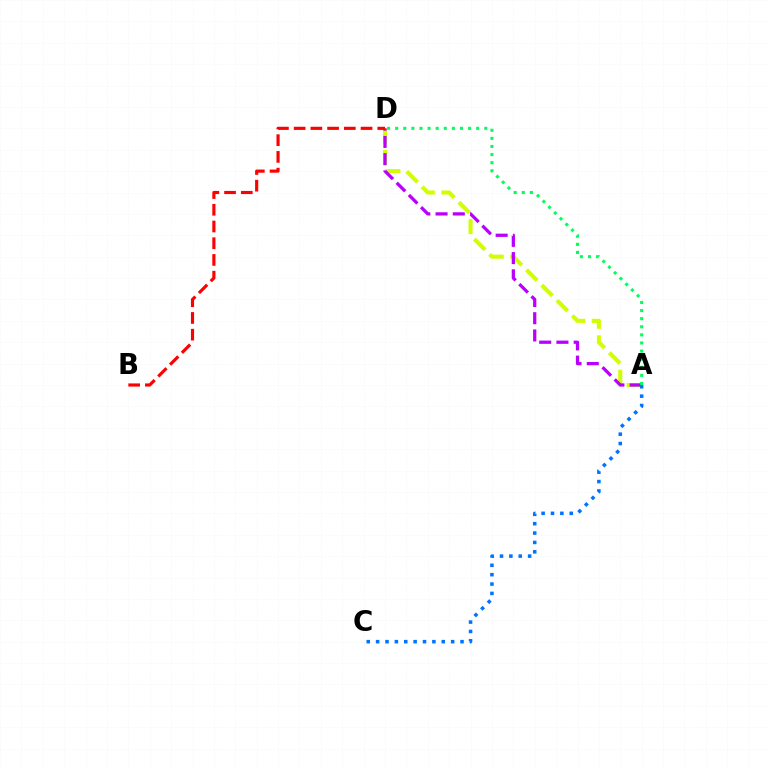{('A', 'D'): [{'color': '#d1ff00', 'line_style': 'dashed', 'thickness': 2.94}, {'color': '#b900ff', 'line_style': 'dashed', 'thickness': 2.34}, {'color': '#00ff5c', 'line_style': 'dotted', 'thickness': 2.2}], ('A', 'C'): [{'color': '#0074ff', 'line_style': 'dotted', 'thickness': 2.55}], ('B', 'D'): [{'color': '#ff0000', 'line_style': 'dashed', 'thickness': 2.27}]}